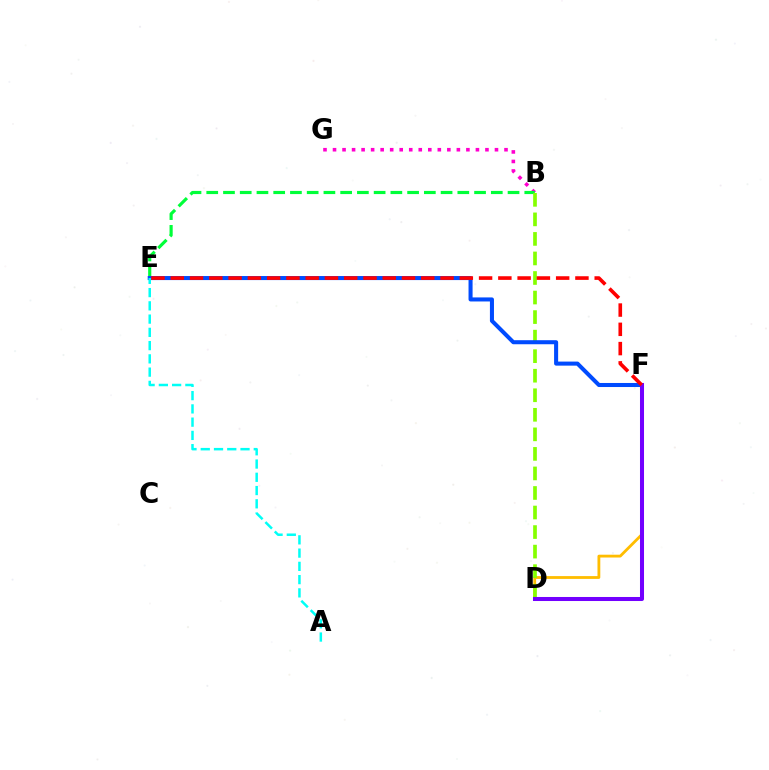{('B', 'G'): [{'color': '#ff00cf', 'line_style': 'dotted', 'thickness': 2.59}], ('B', 'E'): [{'color': '#00ff39', 'line_style': 'dashed', 'thickness': 2.27}], ('D', 'F'): [{'color': '#ffbd00', 'line_style': 'solid', 'thickness': 2.03}, {'color': '#7200ff', 'line_style': 'solid', 'thickness': 2.9}], ('B', 'D'): [{'color': '#84ff00', 'line_style': 'dashed', 'thickness': 2.65}], ('E', 'F'): [{'color': '#004bff', 'line_style': 'solid', 'thickness': 2.92}, {'color': '#ff0000', 'line_style': 'dashed', 'thickness': 2.62}], ('A', 'E'): [{'color': '#00fff6', 'line_style': 'dashed', 'thickness': 1.8}]}